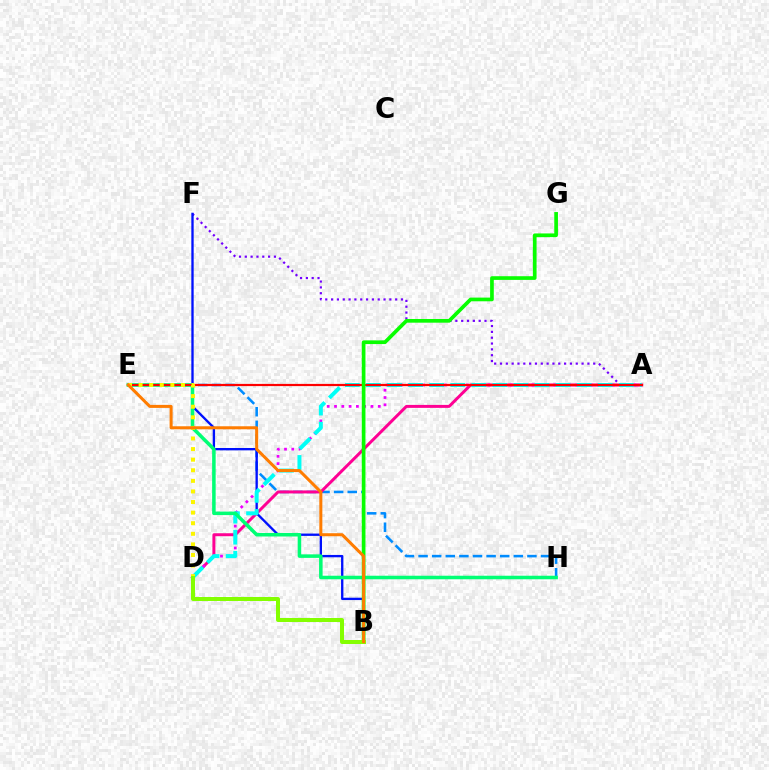{('E', 'H'): [{'color': '#008cff', 'line_style': 'dashed', 'thickness': 1.85}, {'color': '#00ff74', 'line_style': 'solid', 'thickness': 2.54}], ('A', 'F'): [{'color': '#7200ff', 'line_style': 'dotted', 'thickness': 1.58}], ('A', 'D'): [{'color': '#ff0094', 'line_style': 'solid', 'thickness': 2.14}, {'color': '#ee00ff', 'line_style': 'dotted', 'thickness': 1.98}, {'color': '#00fff6', 'line_style': 'dashed', 'thickness': 2.86}], ('B', 'F'): [{'color': '#0010ff', 'line_style': 'solid', 'thickness': 1.68}], ('A', 'E'): [{'color': '#ff0000', 'line_style': 'solid', 'thickness': 1.58}], ('D', 'E'): [{'color': '#fcf500', 'line_style': 'dotted', 'thickness': 2.88}], ('B', 'G'): [{'color': '#08ff00', 'line_style': 'solid', 'thickness': 2.65}], ('B', 'D'): [{'color': '#84ff00', 'line_style': 'solid', 'thickness': 2.87}], ('B', 'E'): [{'color': '#ff7c00', 'line_style': 'solid', 'thickness': 2.17}]}